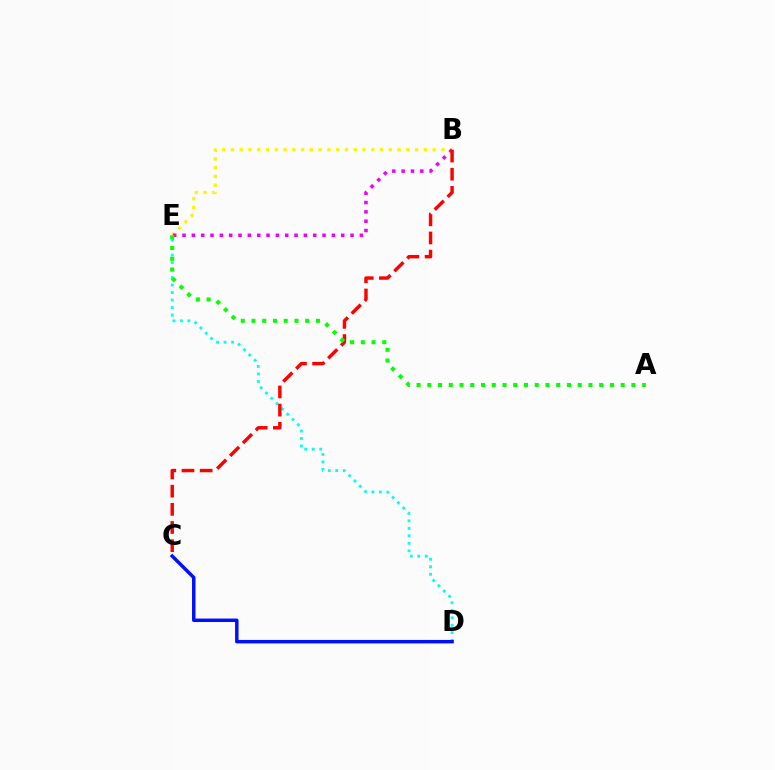{('B', 'E'): [{'color': '#fcf500', 'line_style': 'dotted', 'thickness': 2.38}, {'color': '#ee00ff', 'line_style': 'dotted', 'thickness': 2.54}], ('D', 'E'): [{'color': '#00fff6', 'line_style': 'dotted', 'thickness': 2.04}], ('B', 'C'): [{'color': '#ff0000', 'line_style': 'dashed', 'thickness': 2.47}], ('A', 'E'): [{'color': '#08ff00', 'line_style': 'dotted', 'thickness': 2.92}], ('C', 'D'): [{'color': '#0010ff', 'line_style': 'solid', 'thickness': 2.49}]}